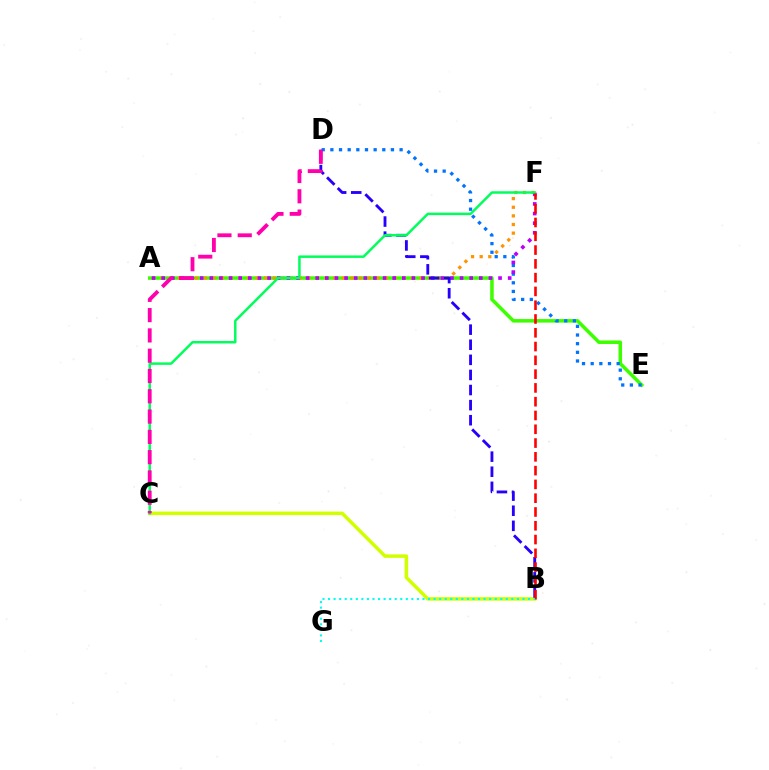{('A', 'E'): [{'color': '#3dff00', 'line_style': 'solid', 'thickness': 2.54}], ('D', 'E'): [{'color': '#0074ff', 'line_style': 'dotted', 'thickness': 2.35}], ('B', 'C'): [{'color': '#d1ff00', 'line_style': 'solid', 'thickness': 2.52}], ('A', 'F'): [{'color': '#ff9400', 'line_style': 'dotted', 'thickness': 2.34}, {'color': '#b900ff', 'line_style': 'dotted', 'thickness': 2.61}], ('B', 'D'): [{'color': '#2500ff', 'line_style': 'dashed', 'thickness': 2.05}], ('C', 'F'): [{'color': '#00ff5c', 'line_style': 'solid', 'thickness': 1.79}], ('B', 'F'): [{'color': '#ff0000', 'line_style': 'dashed', 'thickness': 1.87}], ('B', 'G'): [{'color': '#00fff6', 'line_style': 'dotted', 'thickness': 1.51}], ('C', 'D'): [{'color': '#ff00ac', 'line_style': 'dashed', 'thickness': 2.76}]}